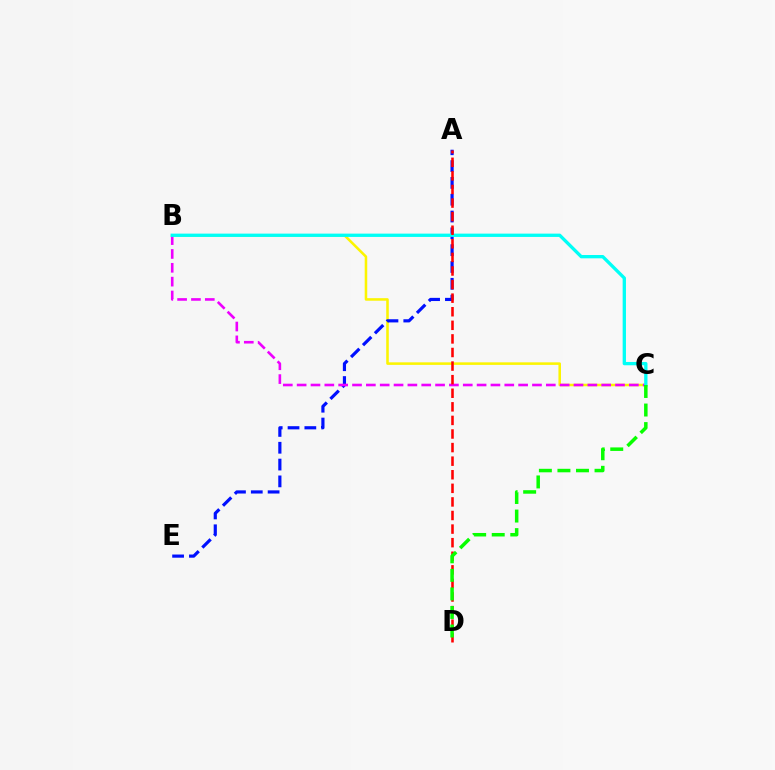{('B', 'C'): [{'color': '#fcf500', 'line_style': 'solid', 'thickness': 1.84}, {'color': '#ee00ff', 'line_style': 'dashed', 'thickness': 1.88}, {'color': '#00fff6', 'line_style': 'solid', 'thickness': 2.38}], ('A', 'E'): [{'color': '#0010ff', 'line_style': 'dashed', 'thickness': 2.28}], ('A', 'D'): [{'color': '#ff0000', 'line_style': 'dashed', 'thickness': 1.85}], ('C', 'D'): [{'color': '#08ff00', 'line_style': 'dashed', 'thickness': 2.52}]}